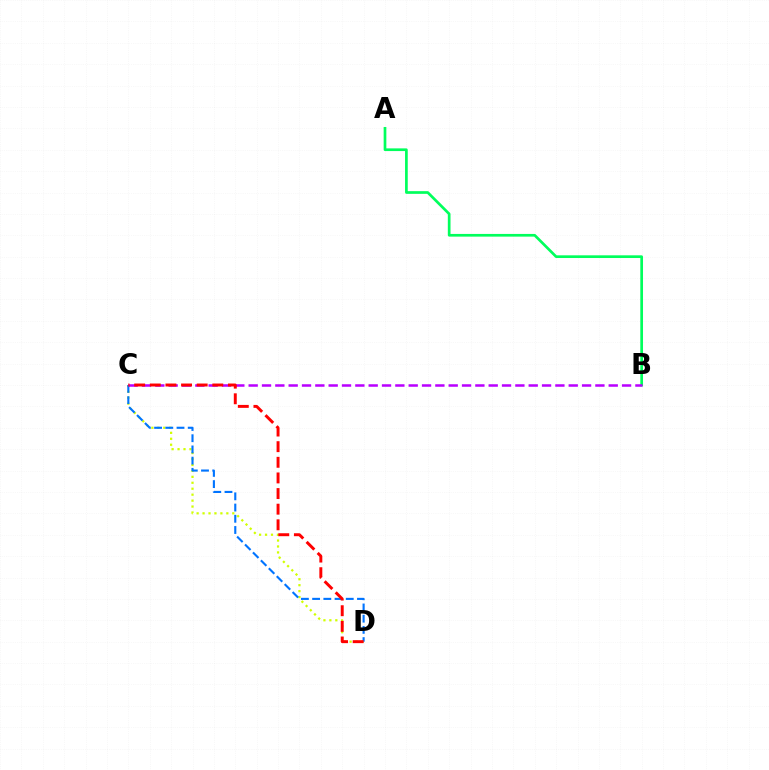{('A', 'B'): [{'color': '#00ff5c', 'line_style': 'solid', 'thickness': 1.94}], ('C', 'D'): [{'color': '#d1ff00', 'line_style': 'dotted', 'thickness': 1.62}, {'color': '#0074ff', 'line_style': 'dashed', 'thickness': 1.52}, {'color': '#ff0000', 'line_style': 'dashed', 'thickness': 2.12}], ('B', 'C'): [{'color': '#b900ff', 'line_style': 'dashed', 'thickness': 1.81}]}